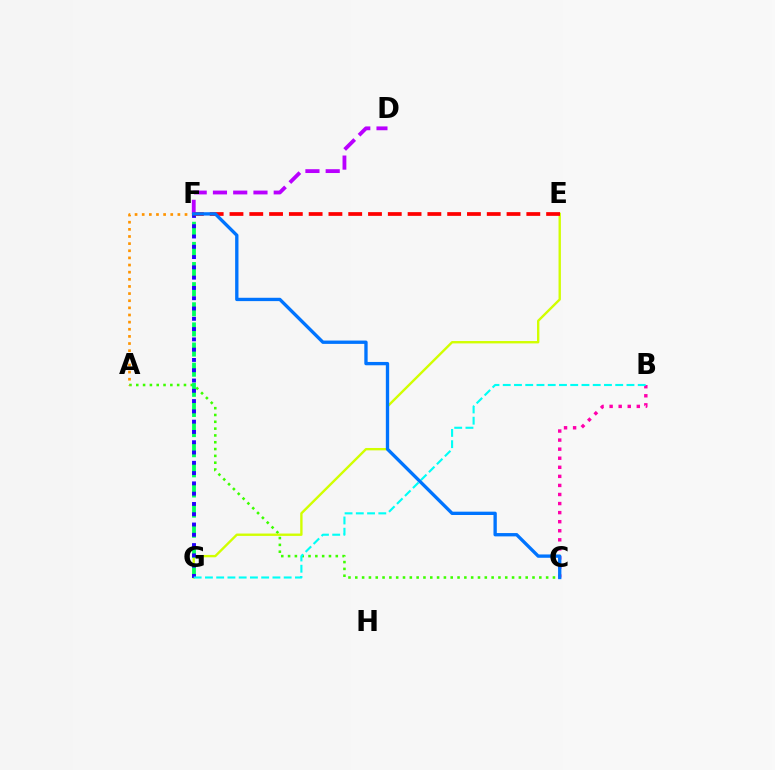{('A', 'C'): [{'color': '#3dff00', 'line_style': 'dotted', 'thickness': 1.85}], ('A', 'F'): [{'color': '#ff9400', 'line_style': 'dotted', 'thickness': 1.94}], ('D', 'F'): [{'color': '#b900ff', 'line_style': 'dashed', 'thickness': 2.75}], ('E', 'G'): [{'color': '#d1ff00', 'line_style': 'solid', 'thickness': 1.71}], ('F', 'G'): [{'color': '#00ff5c', 'line_style': 'dashed', 'thickness': 2.73}, {'color': '#2500ff', 'line_style': 'dotted', 'thickness': 2.79}], ('B', 'C'): [{'color': '#ff00ac', 'line_style': 'dotted', 'thickness': 2.46}], ('E', 'F'): [{'color': '#ff0000', 'line_style': 'dashed', 'thickness': 2.69}], ('B', 'G'): [{'color': '#00fff6', 'line_style': 'dashed', 'thickness': 1.53}], ('C', 'F'): [{'color': '#0074ff', 'line_style': 'solid', 'thickness': 2.4}]}